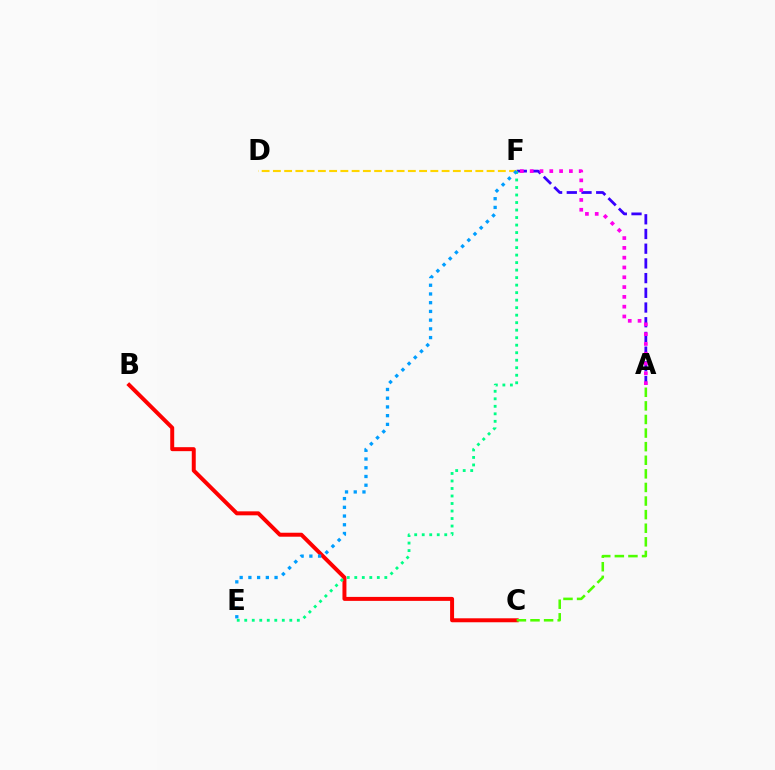{('B', 'C'): [{'color': '#ff0000', 'line_style': 'solid', 'thickness': 2.86}], ('A', 'F'): [{'color': '#3700ff', 'line_style': 'dashed', 'thickness': 2.0}, {'color': '#ff00ed', 'line_style': 'dotted', 'thickness': 2.66}], ('E', 'F'): [{'color': '#00ff86', 'line_style': 'dotted', 'thickness': 2.04}, {'color': '#009eff', 'line_style': 'dotted', 'thickness': 2.37}], ('A', 'C'): [{'color': '#4fff00', 'line_style': 'dashed', 'thickness': 1.85}], ('D', 'F'): [{'color': '#ffd500', 'line_style': 'dashed', 'thickness': 1.53}]}